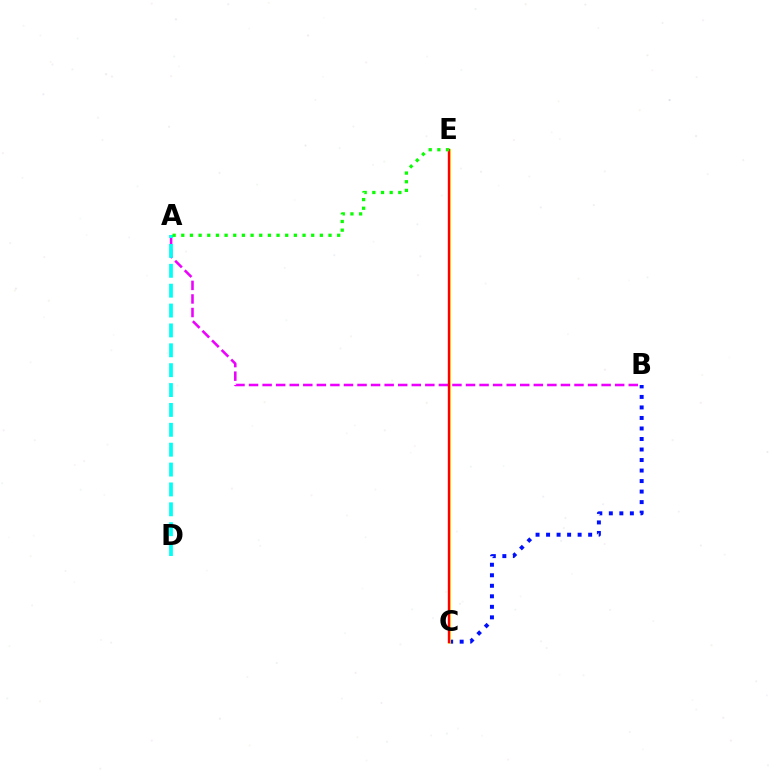{('A', 'B'): [{'color': '#ee00ff', 'line_style': 'dashed', 'thickness': 1.84}], ('A', 'D'): [{'color': '#00fff6', 'line_style': 'dashed', 'thickness': 2.7}], ('B', 'C'): [{'color': '#0010ff', 'line_style': 'dotted', 'thickness': 2.86}], ('C', 'E'): [{'color': '#fcf500', 'line_style': 'solid', 'thickness': 1.97}, {'color': '#ff0000', 'line_style': 'solid', 'thickness': 1.71}], ('A', 'E'): [{'color': '#08ff00', 'line_style': 'dotted', 'thickness': 2.35}]}